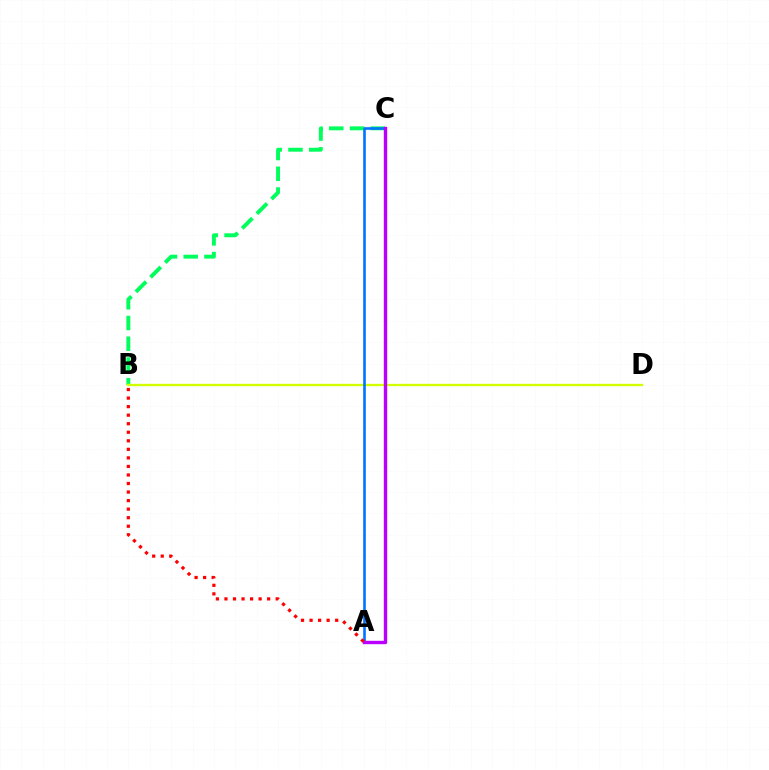{('B', 'C'): [{'color': '#00ff5c', 'line_style': 'dashed', 'thickness': 2.82}], ('B', 'D'): [{'color': '#d1ff00', 'line_style': 'solid', 'thickness': 1.68}], ('A', 'C'): [{'color': '#0074ff', 'line_style': 'solid', 'thickness': 1.89}, {'color': '#b900ff', 'line_style': 'solid', 'thickness': 2.44}], ('A', 'B'): [{'color': '#ff0000', 'line_style': 'dotted', 'thickness': 2.32}]}